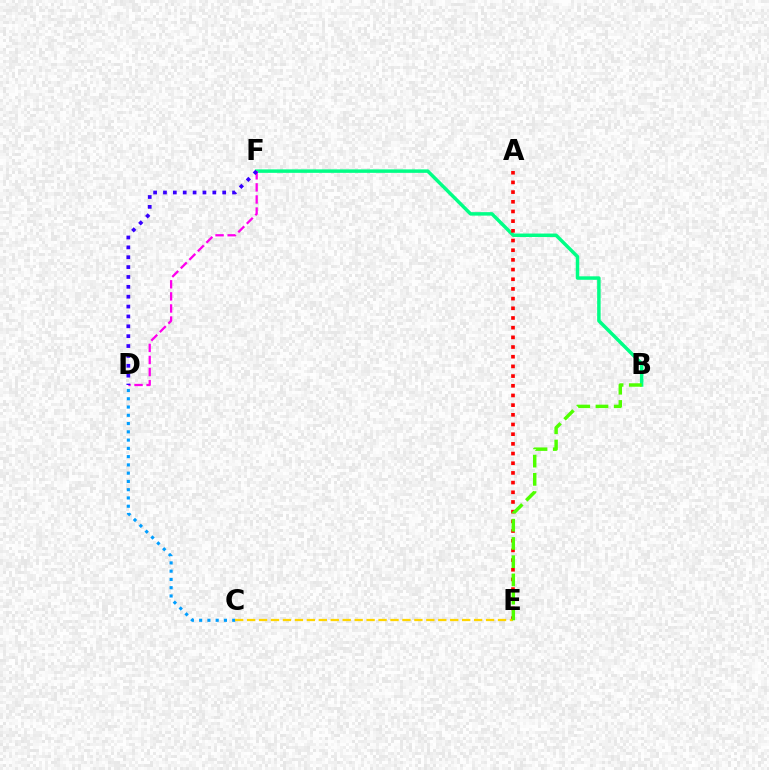{('B', 'F'): [{'color': '#00ff86', 'line_style': 'solid', 'thickness': 2.5}], ('C', 'D'): [{'color': '#009eff', 'line_style': 'dotted', 'thickness': 2.25}], ('A', 'E'): [{'color': '#ff0000', 'line_style': 'dotted', 'thickness': 2.63}], ('C', 'E'): [{'color': '#ffd500', 'line_style': 'dashed', 'thickness': 1.62}], ('D', 'F'): [{'color': '#ff00ed', 'line_style': 'dashed', 'thickness': 1.64}, {'color': '#3700ff', 'line_style': 'dotted', 'thickness': 2.68}], ('B', 'E'): [{'color': '#4fff00', 'line_style': 'dashed', 'thickness': 2.48}]}